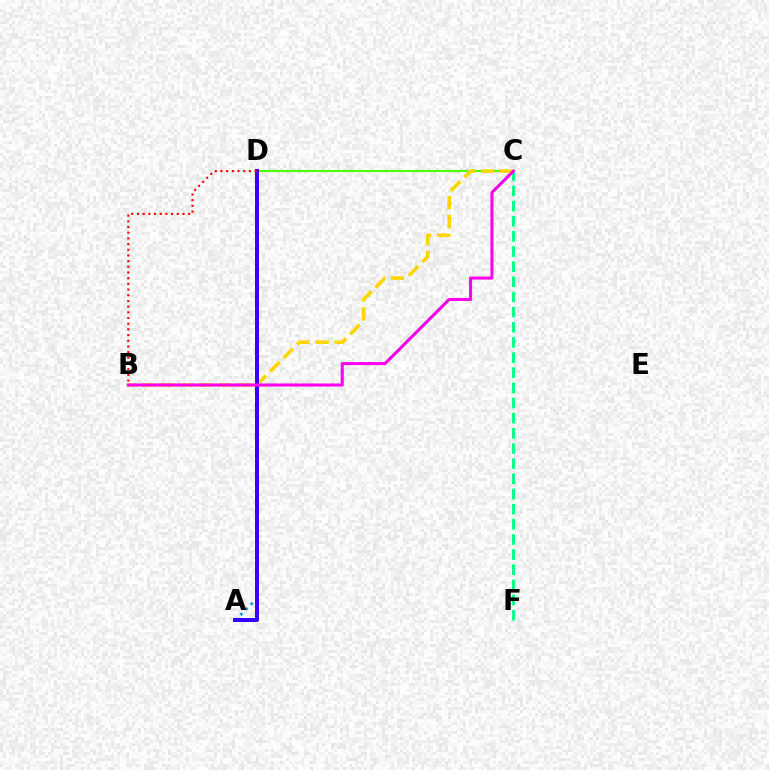{('C', 'D'): [{'color': '#4fff00', 'line_style': 'solid', 'thickness': 1.54}], ('C', 'F'): [{'color': '#00ff86', 'line_style': 'dashed', 'thickness': 2.06}], ('B', 'C'): [{'color': '#ffd500', 'line_style': 'dashed', 'thickness': 2.6}, {'color': '#ff00ed', 'line_style': 'solid', 'thickness': 2.19}], ('A', 'D'): [{'color': '#009eff', 'line_style': 'dotted', 'thickness': 1.99}, {'color': '#3700ff', 'line_style': 'solid', 'thickness': 2.88}], ('B', 'D'): [{'color': '#ff0000', 'line_style': 'dotted', 'thickness': 1.55}]}